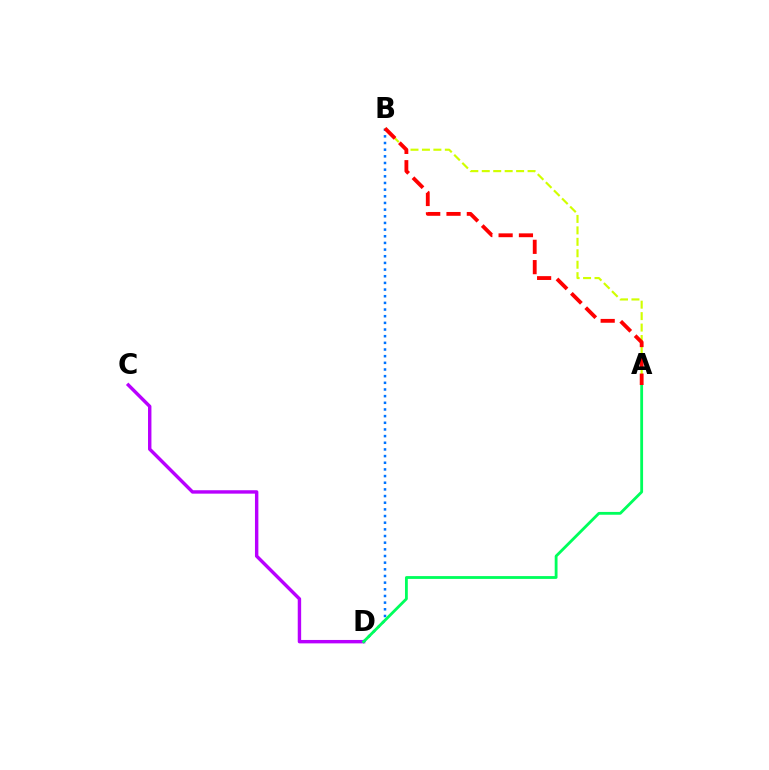{('C', 'D'): [{'color': '#b900ff', 'line_style': 'solid', 'thickness': 2.46}], ('B', 'D'): [{'color': '#0074ff', 'line_style': 'dotted', 'thickness': 1.81}], ('A', 'D'): [{'color': '#00ff5c', 'line_style': 'solid', 'thickness': 2.03}], ('A', 'B'): [{'color': '#d1ff00', 'line_style': 'dashed', 'thickness': 1.56}, {'color': '#ff0000', 'line_style': 'dashed', 'thickness': 2.76}]}